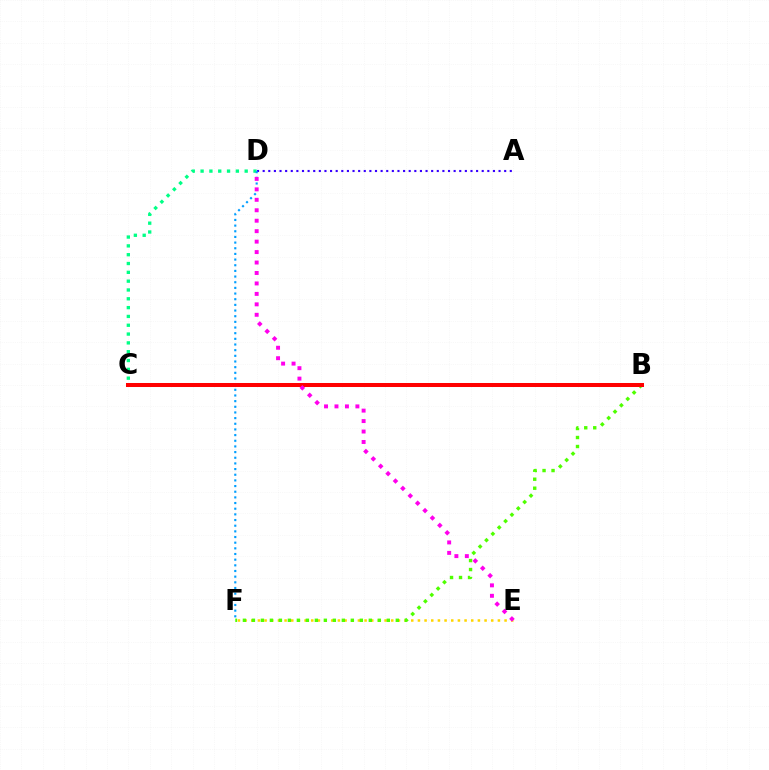{('E', 'F'): [{'color': '#ffd500', 'line_style': 'dotted', 'thickness': 1.81}], ('B', 'F'): [{'color': '#4fff00', 'line_style': 'dotted', 'thickness': 2.44}], ('A', 'D'): [{'color': '#3700ff', 'line_style': 'dotted', 'thickness': 1.53}], ('C', 'D'): [{'color': '#00ff86', 'line_style': 'dotted', 'thickness': 2.4}], ('D', 'F'): [{'color': '#009eff', 'line_style': 'dotted', 'thickness': 1.54}], ('B', 'C'): [{'color': '#ff0000', 'line_style': 'solid', 'thickness': 2.89}], ('D', 'E'): [{'color': '#ff00ed', 'line_style': 'dotted', 'thickness': 2.84}]}